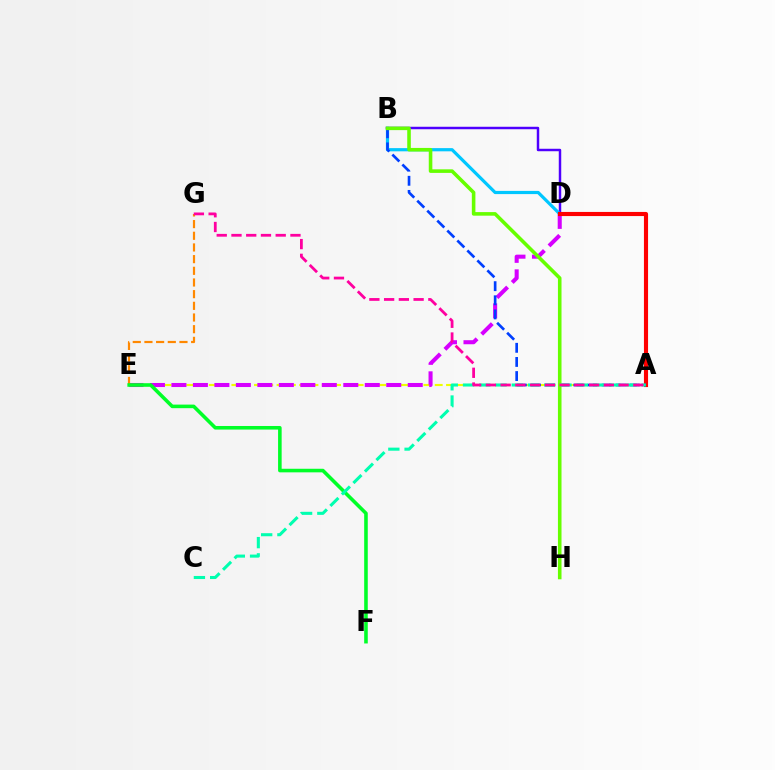{('B', 'D'): [{'color': '#4f00ff', 'line_style': 'solid', 'thickness': 1.78}, {'color': '#00c7ff', 'line_style': 'solid', 'thickness': 2.3}], ('A', 'E'): [{'color': '#eeff00', 'line_style': 'dashed', 'thickness': 1.53}], ('D', 'E'): [{'color': '#d600ff', 'line_style': 'dashed', 'thickness': 2.92}], ('E', 'G'): [{'color': '#ff8800', 'line_style': 'dashed', 'thickness': 1.59}], ('E', 'F'): [{'color': '#00ff27', 'line_style': 'solid', 'thickness': 2.58}], ('A', 'D'): [{'color': '#ff0000', 'line_style': 'solid', 'thickness': 2.97}], ('A', 'B'): [{'color': '#003fff', 'line_style': 'dashed', 'thickness': 1.92}], ('B', 'H'): [{'color': '#66ff00', 'line_style': 'solid', 'thickness': 2.58}], ('A', 'C'): [{'color': '#00ffaf', 'line_style': 'dashed', 'thickness': 2.21}], ('A', 'G'): [{'color': '#ff00a0', 'line_style': 'dashed', 'thickness': 2.0}]}